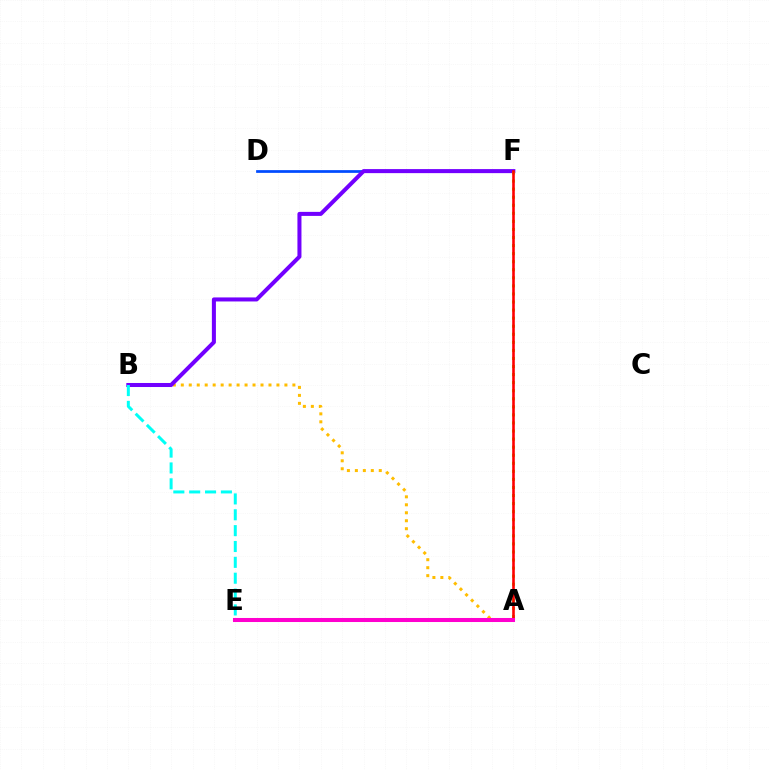{('A', 'B'): [{'color': '#ffbd00', 'line_style': 'dotted', 'thickness': 2.17}], ('D', 'F'): [{'color': '#004bff', 'line_style': 'solid', 'thickness': 1.97}], ('B', 'F'): [{'color': '#7200ff', 'line_style': 'solid', 'thickness': 2.9}], ('A', 'F'): [{'color': '#84ff00', 'line_style': 'dotted', 'thickness': 2.19}, {'color': '#ff0000', 'line_style': 'solid', 'thickness': 1.87}], ('B', 'E'): [{'color': '#00fff6', 'line_style': 'dashed', 'thickness': 2.15}], ('A', 'E'): [{'color': '#00ff39', 'line_style': 'dotted', 'thickness': 1.67}, {'color': '#ff00cf', 'line_style': 'solid', 'thickness': 2.91}]}